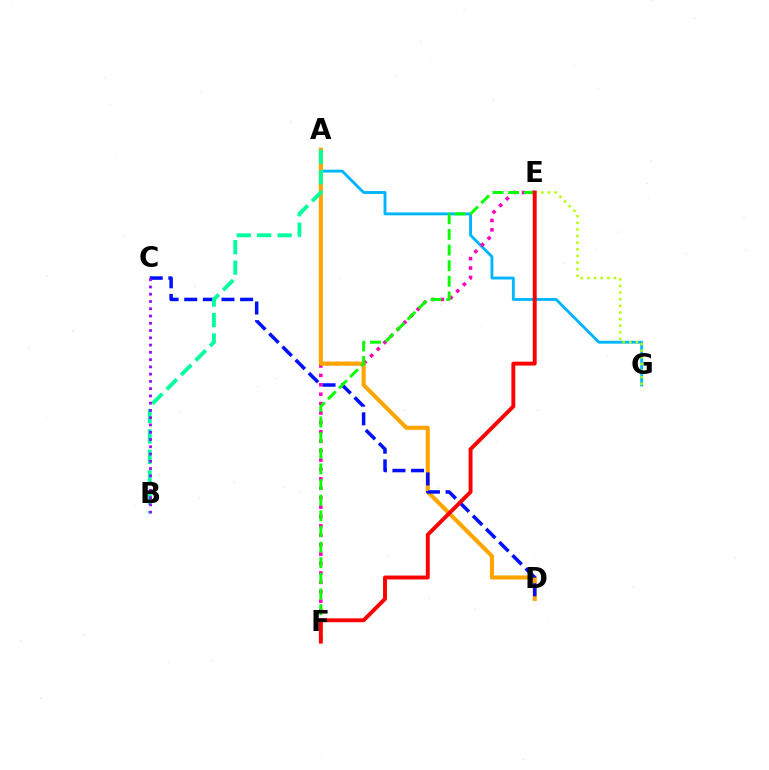{('A', 'G'): [{'color': '#00b5ff', 'line_style': 'solid', 'thickness': 2.07}], ('E', 'F'): [{'color': '#ff00bd', 'line_style': 'dotted', 'thickness': 2.56}, {'color': '#08ff00', 'line_style': 'dashed', 'thickness': 2.12}, {'color': '#ff0000', 'line_style': 'solid', 'thickness': 2.81}], ('A', 'D'): [{'color': '#ffa500', 'line_style': 'solid', 'thickness': 2.96}], ('C', 'D'): [{'color': '#0010ff', 'line_style': 'dashed', 'thickness': 2.53}], ('E', 'G'): [{'color': '#b3ff00', 'line_style': 'dotted', 'thickness': 1.8}], ('A', 'B'): [{'color': '#00ff9d', 'line_style': 'dashed', 'thickness': 2.77}], ('B', 'C'): [{'color': '#9b00ff', 'line_style': 'dotted', 'thickness': 1.97}]}